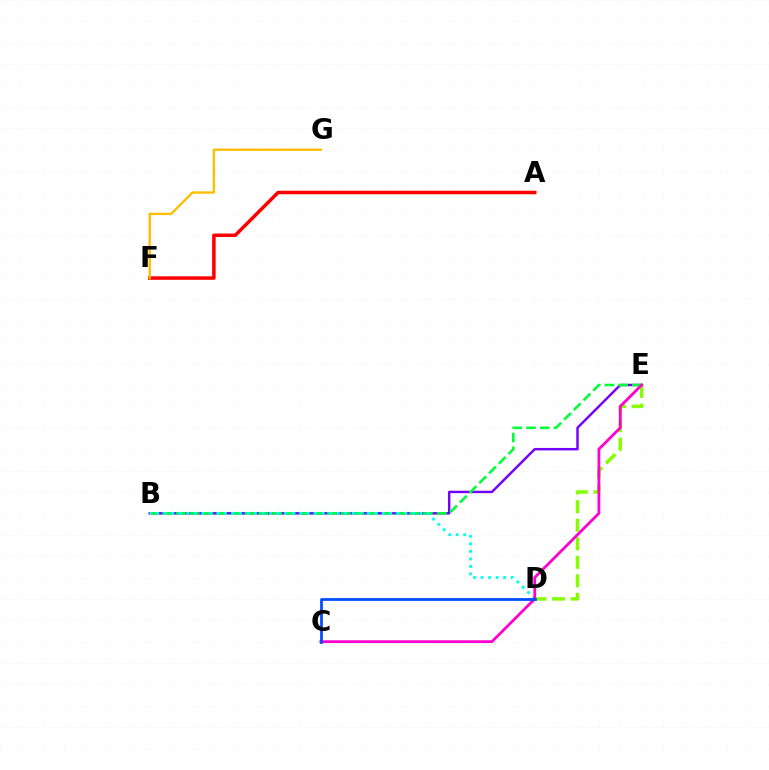{('D', 'E'): [{'color': '#84ff00', 'line_style': 'dashed', 'thickness': 2.52}], ('B', 'E'): [{'color': '#7200ff', 'line_style': 'solid', 'thickness': 1.76}, {'color': '#00ff39', 'line_style': 'dashed', 'thickness': 1.86}], ('A', 'F'): [{'color': '#ff0000', 'line_style': 'solid', 'thickness': 2.53}], ('B', 'D'): [{'color': '#00fff6', 'line_style': 'dotted', 'thickness': 2.04}], ('C', 'E'): [{'color': '#ff00cf', 'line_style': 'solid', 'thickness': 2.01}], ('F', 'G'): [{'color': '#ffbd00', 'line_style': 'solid', 'thickness': 1.7}], ('C', 'D'): [{'color': '#004bff', 'line_style': 'solid', 'thickness': 1.98}]}